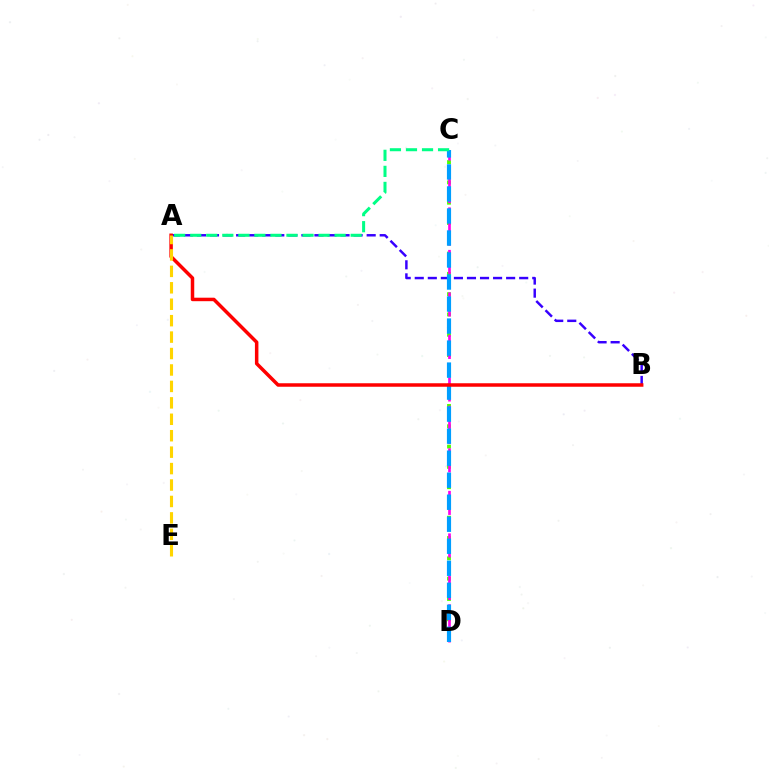{('C', 'D'): [{'color': '#4fff00', 'line_style': 'dotted', 'thickness': 2.76}, {'color': '#ff00ed', 'line_style': 'dashed', 'thickness': 1.93}, {'color': '#009eff', 'line_style': 'dashed', 'thickness': 2.99}], ('A', 'B'): [{'color': '#3700ff', 'line_style': 'dashed', 'thickness': 1.77}, {'color': '#ff0000', 'line_style': 'solid', 'thickness': 2.52}], ('A', 'C'): [{'color': '#00ff86', 'line_style': 'dashed', 'thickness': 2.18}], ('A', 'E'): [{'color': '#ffd500', 'line_style': 'dashed', 'thickness': 2.23}]}